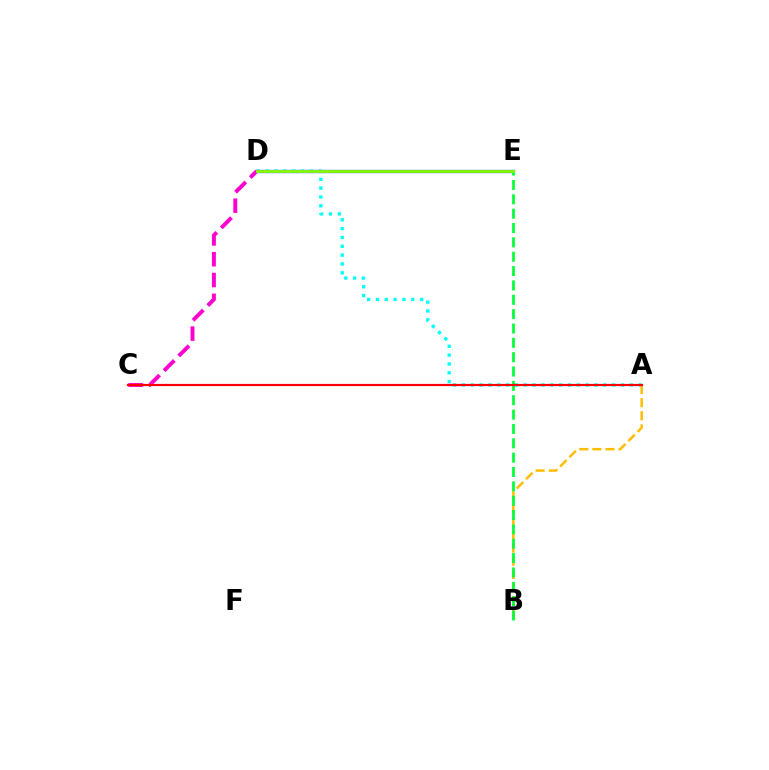{('A', 'D'): [{'color': '#00fff6', 'line_style': 'dotted', 'thickness': 2.4}], ('A', 'B'): [{'color': '#ffbd00', 'line_style': 'dashed', 'thickness': 1.78}], ('D', 'E'): [{'color': '#004bff', 'line_style': 'solid', 'thickness': 2.37}, {'color': '#7200ff', 'line_style': 'solid', 'thickness': 2.09}, {'color': '#84ff00', 'line_style': 'solid', 'thickness': 2.04}], ('C', 'D'): [{'color': '#ff00cf', 'line_style': 'dashed', 'thickness': 2.83}], ('B', 'E'): [{'color': '#00ff39', 'line_style': 'dashed', 'thickness': 1.95}], ('A', 'C'): [{'color': '#ff0000', 'line_style': 'solid', 'thickness': 1.58}]}